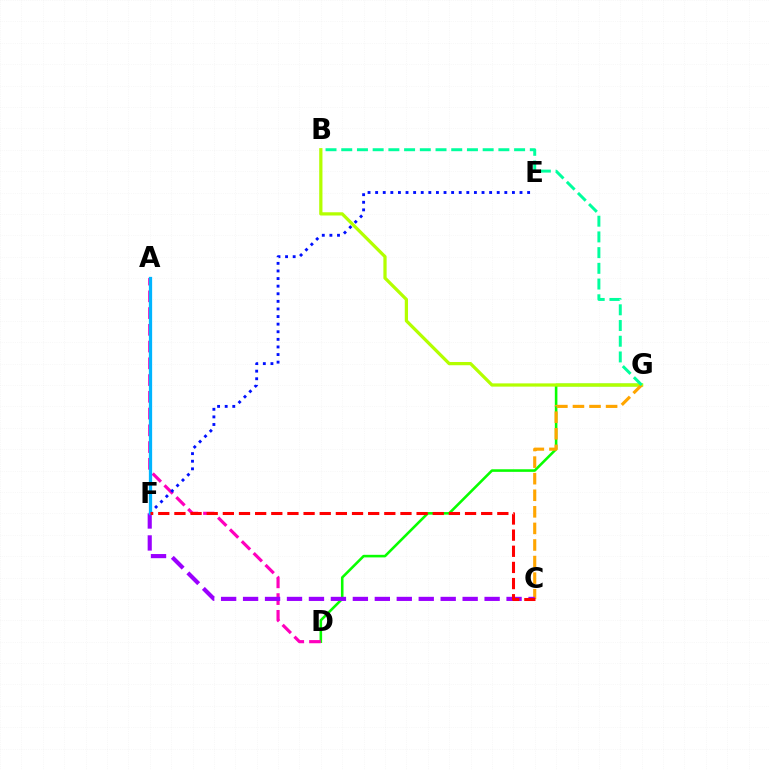{('D', 'G'): [{'color': '#08ff00', 'line_style': 'solid', 'thickness': 1.86}], ('B', 'G'): [{'color': '#b3ff00', 'line_style': 'solid', 'thickness': 2.34}, {'color': '#00ff9d', 'line_style': 'dashed', 'thickness': 2.13}], ('A', 'D'): [{'color': '#ff00bd', 'line_style': 'dashed', 'thickness': 2.28}], ('C', 'G'): [{'color': '#ffa500', 'line_style': 'dashed', 'thickness': 2.25}], ('C', 'F'): [{'color': '#9b00ff', 'line_style': 'dashed', 'thickness': 2.98}, {'color': '#ff0000', 'line_style': 'dashed', 'thickness': 2.19}], ('E', 'F'): [{'color': '#0010ff', 'line_style': 'dotted', 'thickness': 2.06}], ('A', 'F'): [{'color': '#00b5ff', 'line_style': 'solid', 'thickness': 2.35}]}